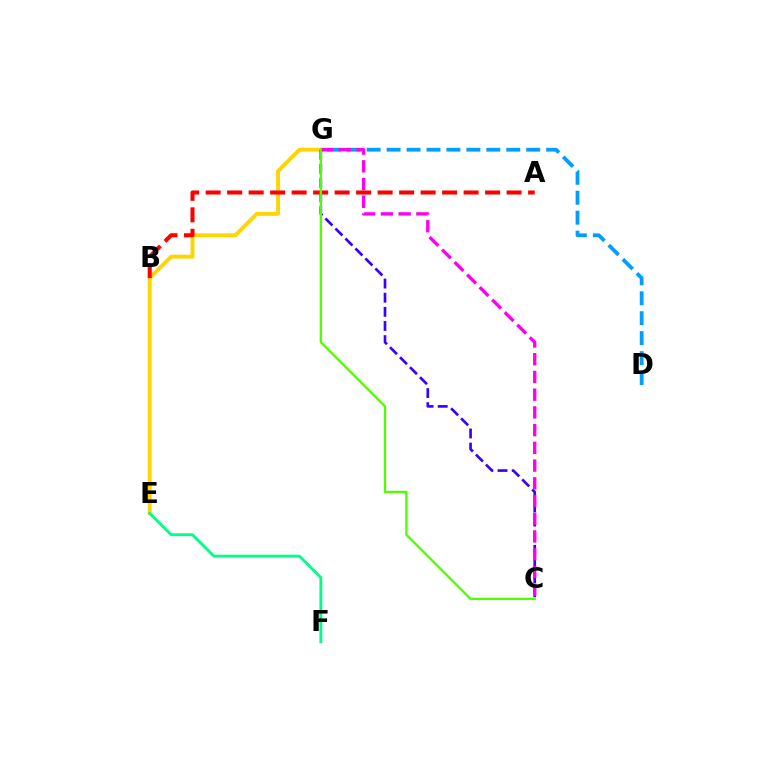{('E', 'G'): [{'color': '#ffd500', 'line_style': 'solid', 'thickness': 2.81}], ('D', 'G'): [{'color': '#009eff', 'line_style': 'dashed', 'thickness': 2.71}], ('E', 'F'): [{'color': '#00ff86', 'line_style': 'solid', 'thickness': 2.06}], ('C', 'G'): [{'color': '#3700ff', 'line_style': 'dashed', 'thickness': 1.92}, {'color': '#ff00ed', 'line_style': 'dashed', 'thickness': 2.41}, {'color': '#4fff00', 'line_style': 'solid', 'thickness': 1.66}], ('A', 'B'): [{'color': '#ff0000', 'line_style': 'dashed', 'thickness': 2.92}]}